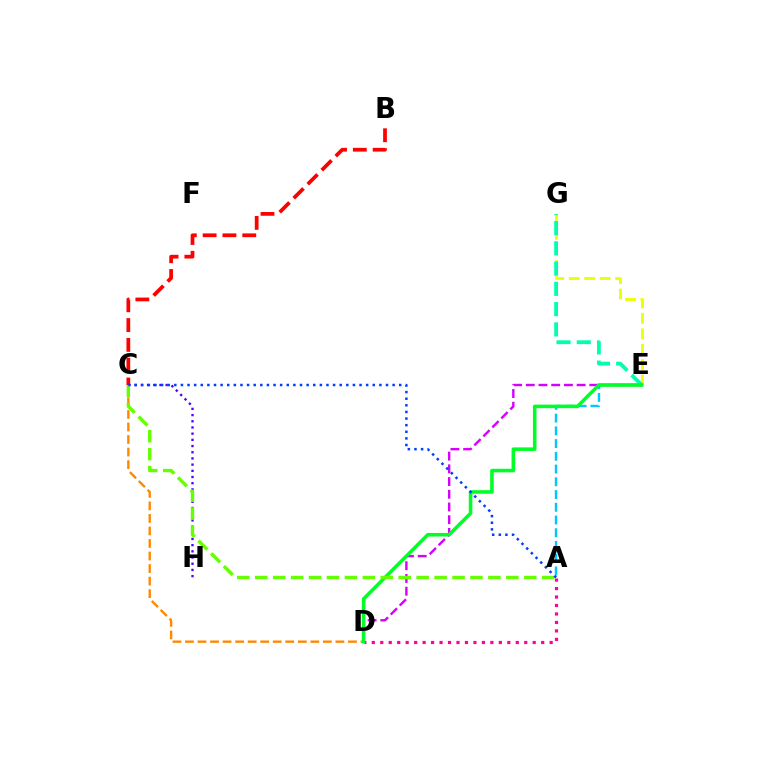{('B', 'C'): [{'color': '#ff0000', 'line_style': 'dashed', 'thickness': 2.69}], ('E', 'G'): [{'color': '#eeff00', 'line_style': 'dashed', 'thickness': 2.1}, {'color': '#00ffaf', 'line_style': 'dashed', 'thickness': 2.75}], ('A', 'D'): [{'color': '#ff00a0', 'line_style': 'dotted', 'thickness': 2.3}], ('C', 'H'): [{'color': '#4f00ff', 'line_style': 'dotted', 'thickness': 1.68}], ('D', 'E'): [{'color': '#d600ff', 'line_style': 'dashed', 'thickness': 1.73}, {'color': '#00ff27', 'line_style': 'solid', 'thickness': 2.56}], ('C', 'D'): [{'color': '#ff8800', 'line_style': 'dashed', 'thickness': 1.7}], ('A', 'E'): [{'color': '#00c7ff', 'line_style': 'dashed', 'thickness': 1.73}], ('A', 'C'): [{'color': '#66ff00', 'line_style': 'dashed', 'thickness': 2.44}, {'color': '#003fff', 'line_style': 'dotted', 'thickness': 1.8}]}